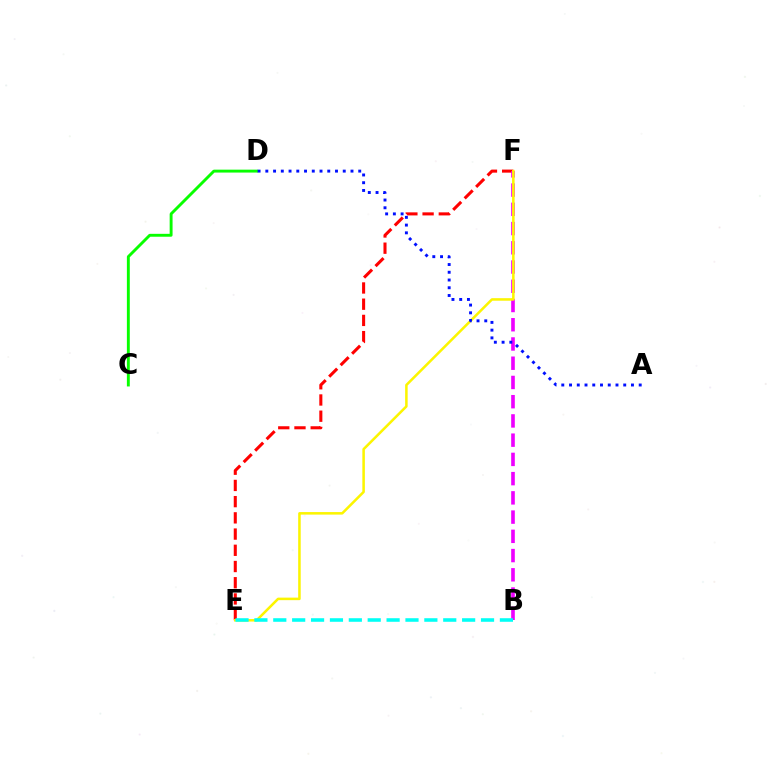{('E', 'F'): [{'color': '#ff0000', 'line_style': 'dashed', 'thickness': 2.2}, {'color': '#fcf500', 'line_style': 'solid', 'thickness': 1.83}], ('C', 'D'): [{'color': '#08ff00', 'line_style': 'solid', 'thickness': 2.09}], ('B', 'F'): [{'color': '#ee00ff', 'line_style': 'dashed', 'thickness': 2.61}], ('B', 'E'): [{'color': '#00fff6', 'line_style': 'dashed', 'thickness': 2.57}], ('A', 'D'): [{'color': '#0010ff', 'line_style': 'dotted', 'thickness': 2.1}]}